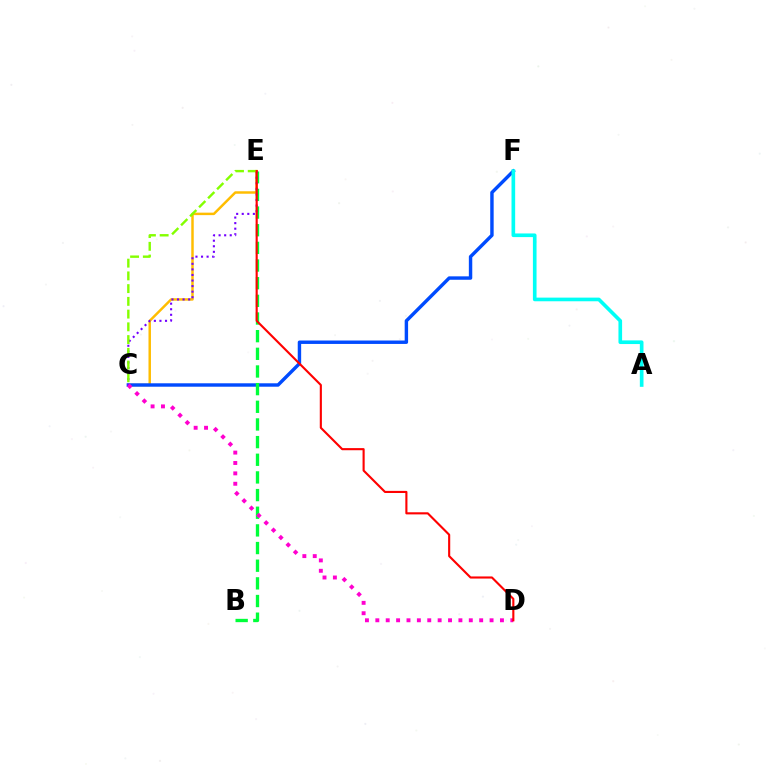{('C', 'E'): [{'color': '#ffbd00', 'line_style': 'solid', 'thickness': 1.78}, {'color': '#7200ff', 'line_style': 'dotted', 'thickness': 1.51}, {'color': '#84ff00', 'line_style': 'dashed', 'thickness': 1.73}], ('C', 'F'): [{'color': '#004bff', 'line_style': 'solid', 'thickness': 2.46}], ('A', 'F'): [{'color': '#00fff6', 'line_style': 'solid', 'thickness': 2.63}], ('B', 'E'): [{'color': '#00ff39', 'line_style': 'dashed', 'thickness': 2.4}], ('C', 'D'): [{'color': '#ff00cf', 'line_style': 'dotted', 'thickness': 2.82}], ('D', 'E'): [{'color': '#ff0000', 'line_style': 'solid', 'thickness': 1.53}]}